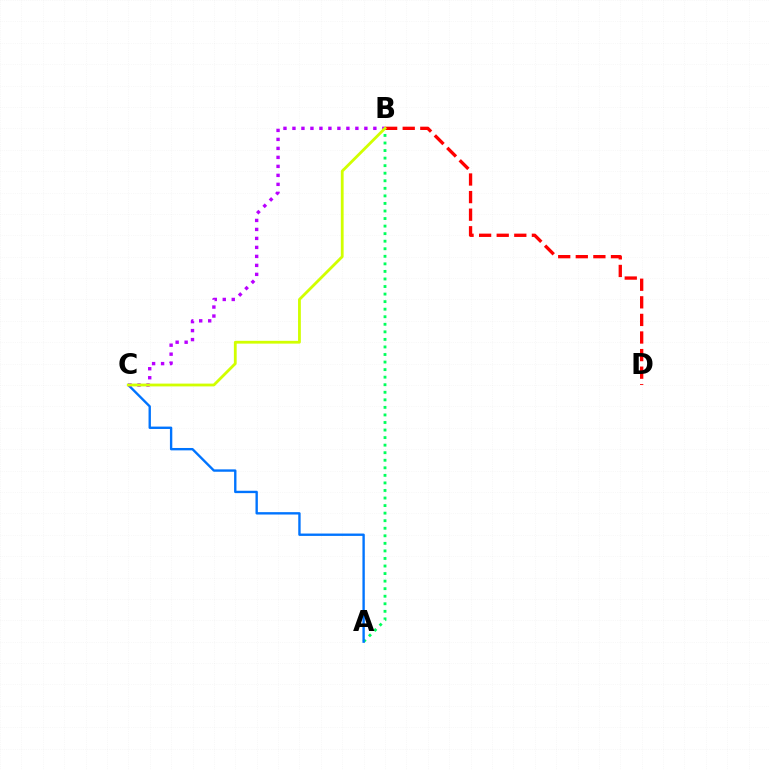{('A', 'B'): [{'color': '#00ff5c', 'line_style': 'dotted', 'thickness': 2.05}], ('A', 'C'): [{'color': '#0074ff', 'line_style': 'solid', 'thickness': 1.71}], ('B', 'D'): [{'color': '#ff0000', 'line_style': 'dashed', 'thickness': 2.39}], ('B', 'C'): [{'color': '#b900ff', 'line_style': 'dotted', 'thickness': 2.44}, {'color': '#d1ff00', 'line_style': 'solid', 'thickness': 2.02}]}